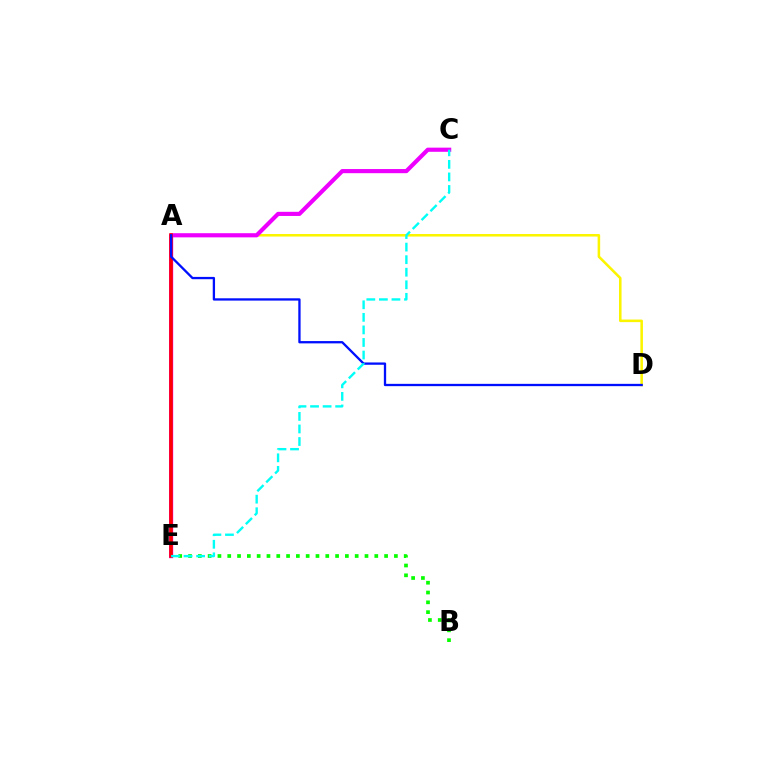{('A', 'D'): [{'color': '#fcf500', 'line_style': 'solid', 'thickness': 1.84}, {'color': '#0010ff', 'line_style': 'solid', 'thickness': 1.66}], ('B', 'E'): [{'color': '#08ff00', 'line_style': 'dotted', 'thickness': 2.66}], ('C', 'E'): [{'color': '#ee00ff', 'line_style': 'solid', 'thickness': 2.99}, {'color': '#00fff6', 'line_style': 'dashed', 'thickness': 1.71}], ('A', 'E'): [{'color': '#ff0000', 'line_style': 'solid', 'thickness': 2.57}]}